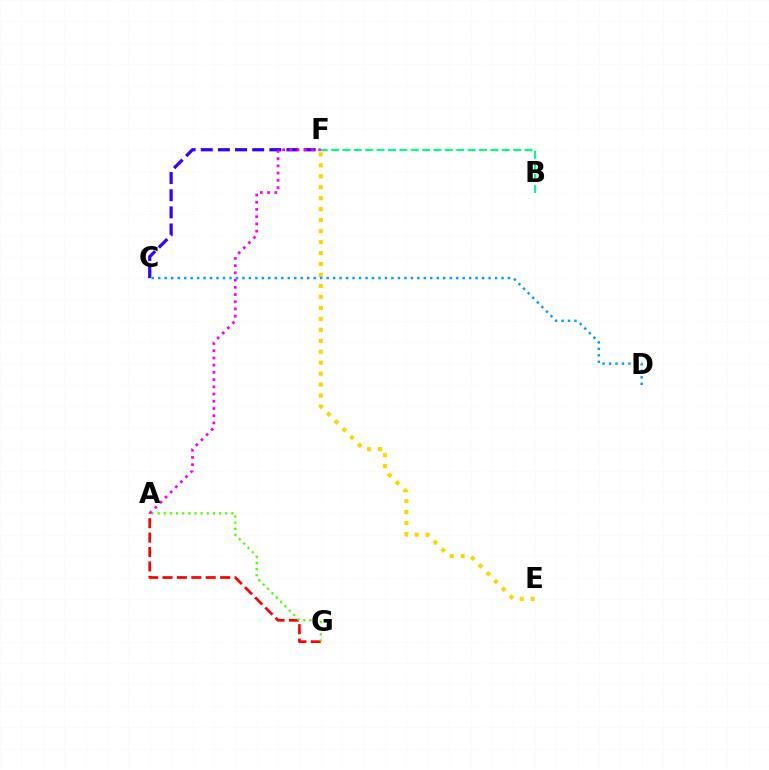{('C', 'F'): [{'color': '#3700ff', 'line_style': 'dashed', 'thickness': 2.33}], ('A', 'G'): [{'color': '#ff0000', 'line_style': 'dashed', 'thickness': 1.96}, {'color': '#4fff00', 'line_style': 'dotted', 'thickness': 1.67}], ('E', 'F'): [{'color': '#ffd500', 'line_style': 'dotted', 'thickness': 2.98}], ('B', 'F'): [{'color': '#00ff86', 'line_style': 'dashed', 'thickness': 1.55}], ('A', 'F'): [{'color': '#ff00ed', 'line_style': 'dotted', 'thickness': 1.96}], ('C', 'D'): [{'color': '#009eff', 'line_style': 'dotted', 'thickness': 1.76}]}